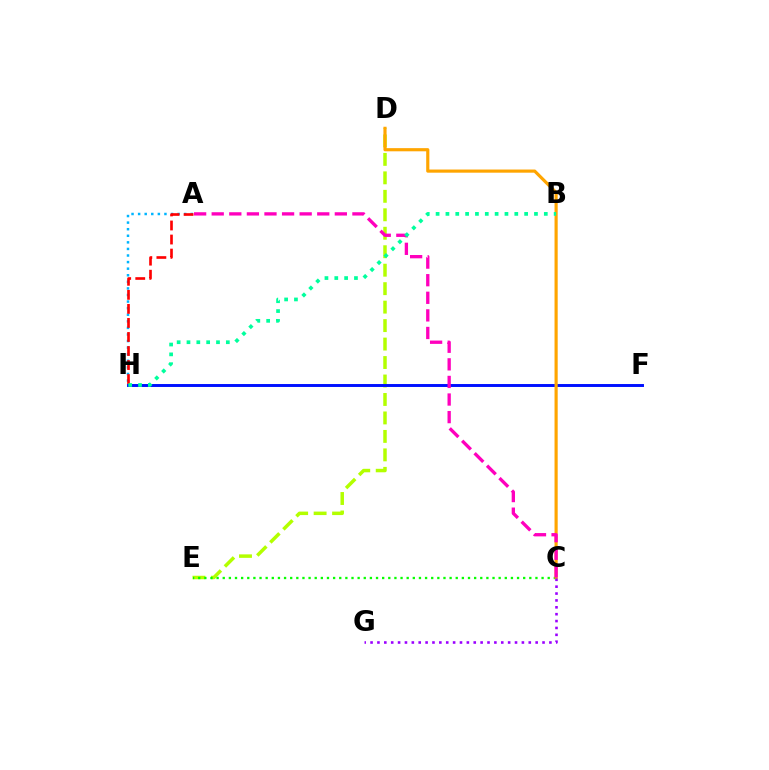{('D', 'E'): [{'color': '#b3ff00', 'line_style': 'dashed', 'thickness': 2.51}], ('C', 'E'): [{'color': '#08ff00', 'line_style': 'dotted', 'thickness': 1.67}], ('F', 'H'): [{'color': '#0010ff', 'line_style': 'solid', 'thickness': 2.12}], ('A', 'H'): [{'color': '#00b5ff', 'line_style': 'dotted', 'thickness': 1.79}, {'color': '#ff0000', 'line_style': 'dashed', 'thickness': 1.91}], ('C', 'D'): [{'color': '#ffa500', 'line_style': 'solid', 'thickness': 2.27}], ('A', 'C'): [{'color': '#ff00bd', 'line_style': 'dashed', 'thickness': 2.39}], ('C', 'G'): [{'color': '#9b00ff', 'line_style': 'dotted', 'thickness': 1.87}], ('B', 'H'): [{'color': '#00ff9d', 'line_style': 'dotted', 'thickness': 2.67}]}